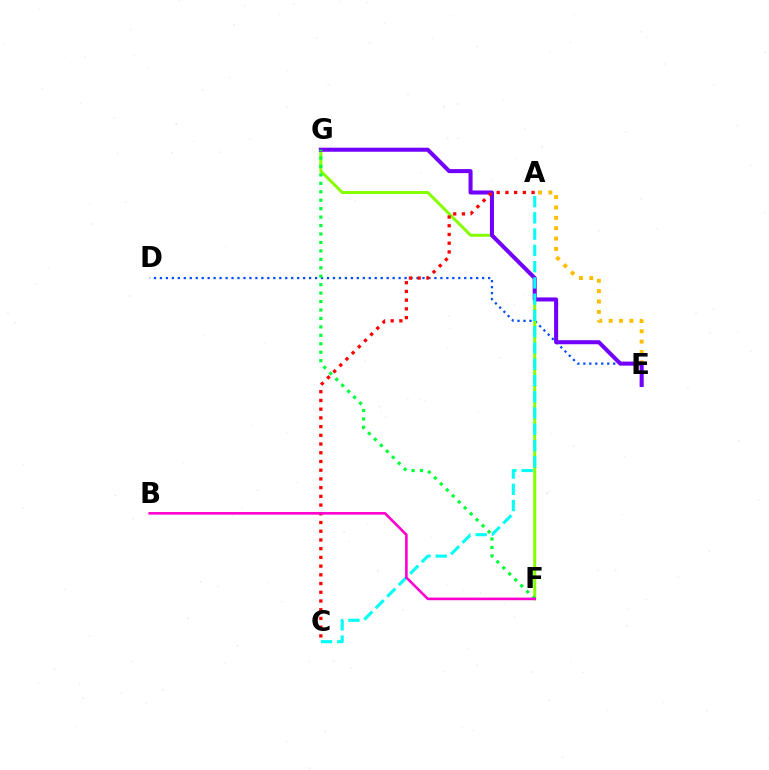{('D', 'E'): [{'color': '#004bff', 'line_style': 'dotted', 'thickness': 1.62}], ('F', 'G'): [{'color': '#84ff00', 'line_style': 'solid', 'thickness': 2.15}, {'color': '#00ff39', 'line_style': 'dotted', 'thickness': 2.29}], ('A', 'E'): [{'color': '#ffbd00', 'line_style': 'dotted', 'thickness': 2.81}], ('E', 'G'): [{'color': '#7200ff', 'line_style': 'solid', 'thickness': 2.91}], ('A', 'C'): [{'color': '#ff0000', 'line_style': 'dotted', 'thickness': 2.37}, {'color': '#00fff6', 'line_style': 'dashed', 'thickness': 2.21}], ('B', 'F'): [{'color': '#ff00cf', 'line_style': 'solid', 'thickness': 1.87}]}